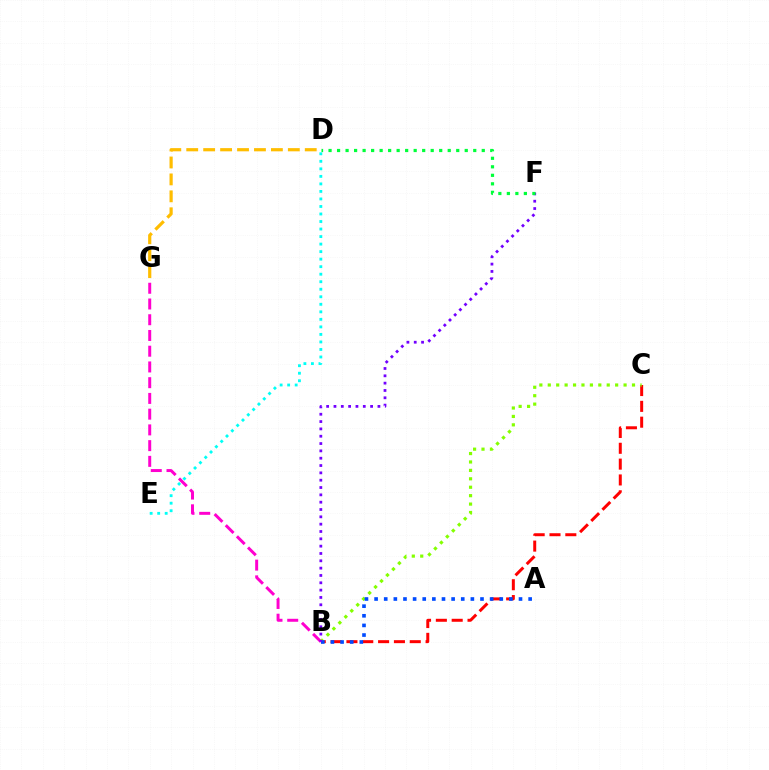{('D', 'G'): [{'color': '#ffbd00', 'line_style': 'dashed', 'thickness': 2.3}], ('D', 'E'): [{'color': '#00fff6', 'line_style': 'dotted', 'thickness': 2.04}], ('B', 'C'): [{'color': '#ff0000', 'line_style': 'dashed', 'thickness': 2.15}, {'color': '#84ff00', 'line_style': 'dotted', 'thickness': 2.29}], ('B', 'G'): [{'color': '#ff00cf', 'line_style': 'dashed', 'thickness': 2.14}], ('A', 'B'): [{'color': '#004bff', 'line_style': 'dotted', 'thickness': 2.62}], ('B', 'F'): [{'color': '#7200ff', 'line_style': 'dotted', 'thickness': 1.99}], ('D', 'F'): [{'color': '#00ff39', 'line_style': 'dotted', 'thickness': 2.31}]}